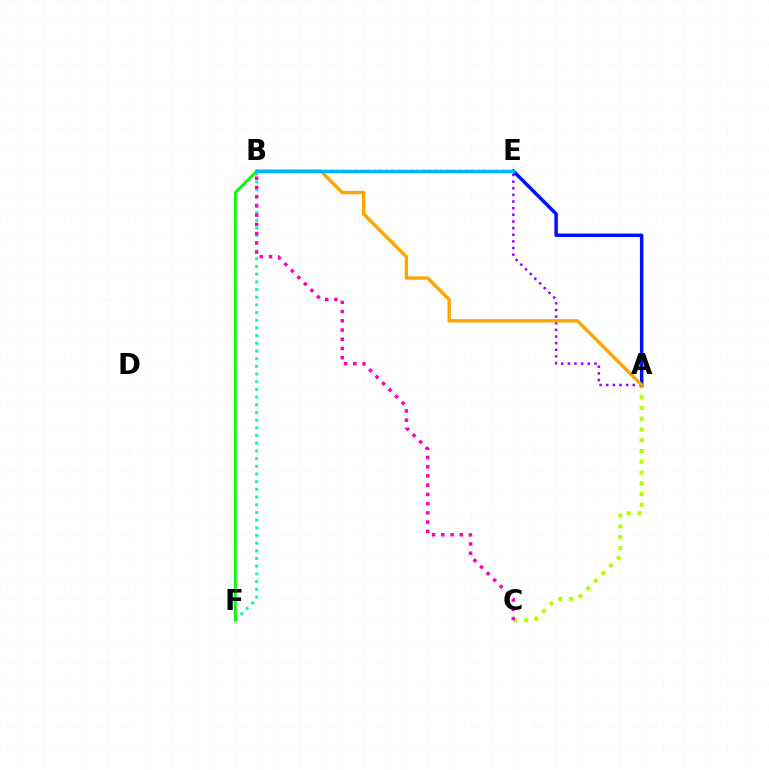{('A', 'E'): [{'color': '#9b00ff', 'line_style': 'dotted', 'thickness': 1.8}, {'color': '#0010ff', 'line_style': 'solid', 'thickness': 2.5}], ('A', 'C'): [{'color': '#b3ff00', 'line_style': 'dotted', 'thickness': 2.92}], ('B', 'E'): [{'color': '#ff0000', 'line_style': 'dotted', 'thickness': 1.66}, {'color': '#00b5ff', 'line_style': 'solid', 'thickness': 2.5}], ('A', 'B'): [{'color': '#ffa500', 'line_style': 'solid', 'thickness': 2.43}], ('B', 'F'): [{'color': '#00ff9d', 'line_style': 'dotted', 'thickness': 2.09}, {'color': '#08ff00', 'line_style': 'solid', 'thickness': 2.08}], ('B', 'C'): [{'color': '#ff00bd', 'line_style': 'dotted', 'thickness': 2.51}]}